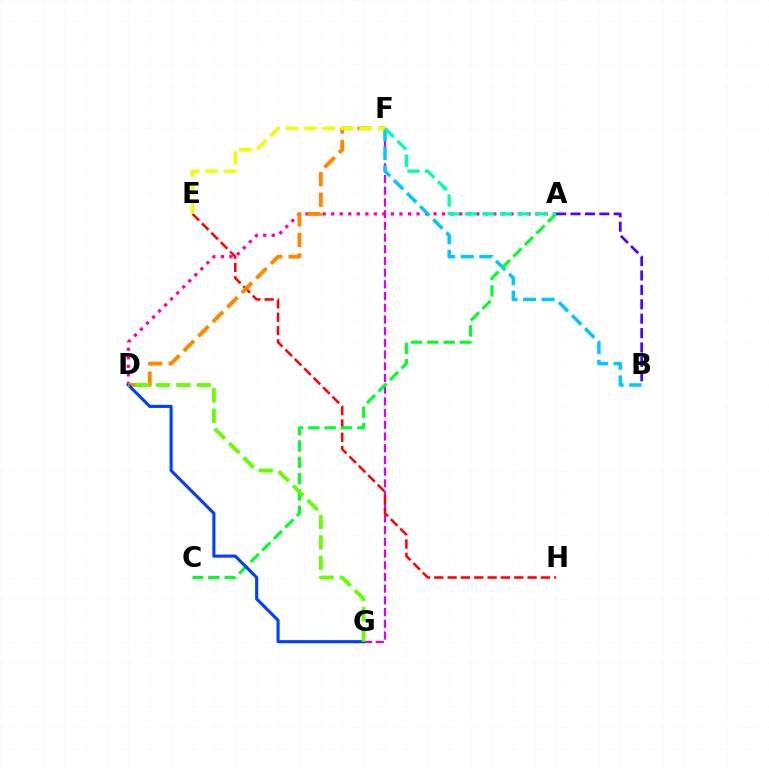{('A', 'D'): [{'color': '#ff00a0', 'line_style': 'dotted', 'thickness': 2.32}], ('F', 'G'): [{'color': '#d600ff', 'line_style': 'dashed', 'thickness': 1.59}], ('B', 'F'): [{'color': '#00c7ff', 'line_style': 'dashed', 'thickness': 2.51}], ('E', 'H'): [{'color': '#ff0000', 'line_style': 'dashed', 'thickness': 1.81}], ('D', 'F'): [{'color': '#ff8800', 'line_style': 'dashed', 'thickness': 2.79}], ('A', 'C'): [{'color': '#00ff27', 'line_style': 'dashed', 'thickness': 2.22}], ('A', 'B'): [{'color': '#4f00ff', 'line_style': 'dashed', 'thickness': 1.96}], ('E', 'F'): [{'color': '#eeff00', 'line_style': 'dashed', 'thickness': 2.51}], ('D', 'G'): [{'color': '#003fff', 'line_style': 'solid', 'thickness': 2.23}, {'color': '#66ff00', 'line_style': 'dashed', 'thickness': 2.77}], ('A', 'F'): [{'color': '#00ffaf', 'line_style': 'dashed', 'thickness': 2.38}]}